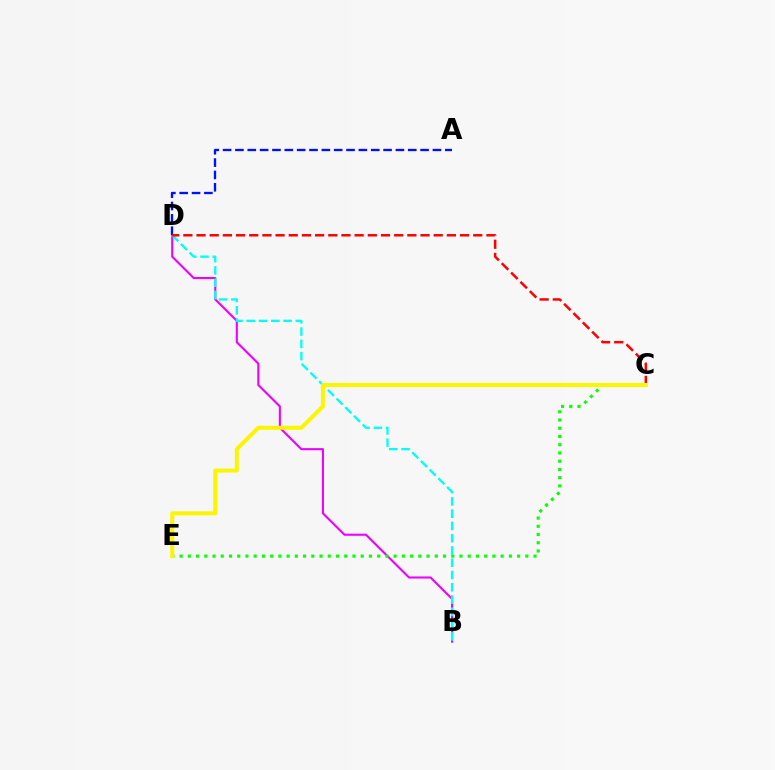{('B', 'D'): [{'color': '#ee00ff', 'line_style': 'solid', 'thickness': 1.51}, {'color': '#00fff6', 'line_style': 'dashed', 'thickness': 1.67}], ('A', 'D'): [{'color': '#0010ff', 'line_style': 'dashed', 'thickness': 1.68}], ('C', 'E'): [{'color': '#08ff00', 'line_style': 'dotted', 'thickness': 2.24}, {'color': '#fcf500', 'line_style': 'solid', 'thickness': 2.88}], ('C', 'D'): [{'color': '#ff0000', 'line_style': 'dashed', 'thickness': 1.79}]}